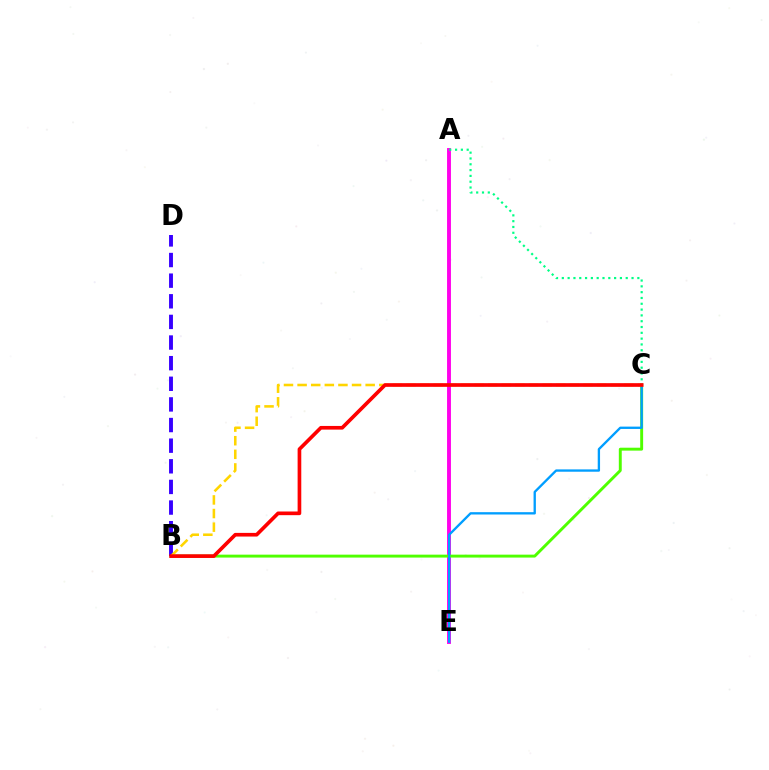{('A', 'E'): [{'color': '#ff00ed', 'line_style': 'solid', 'thickness': 2.8}], ('B', 'C'): [{'color': '#4fff00', 'line_style': 'solid', 'thickness': 2.1}, {'color': '#ffd500', 'line_style': 'dashed', 'thickness': 1.85}, {'color': '#ff0000', 'line_style': 'solid', 'thickness': 2.64}], ('B', 'D'): [{'color': '#3700ff', 'line_style': 'dashed', 'thickness': 2.8}], ('A', 'C'): [{'color': '#00ff86', 'line_style': 'dotted', 'thickness': 1.58}], ('C', 'E'): [{'color': '#009eff', 'line_style': 'solid', 'thickness': 1.68}]}